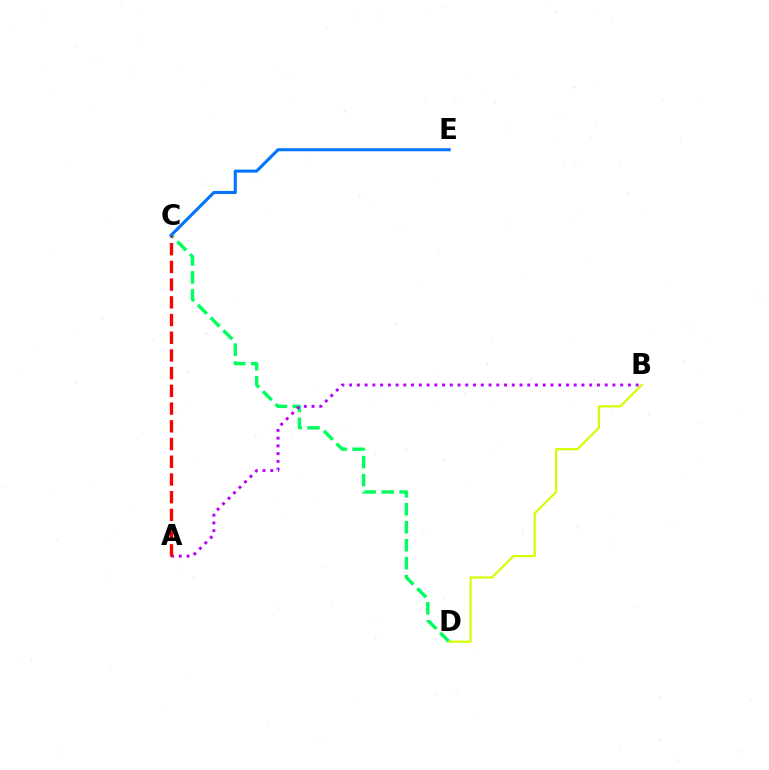{('C', 'D'): [{'color': '#00ff5c', 'line_style': 'dashed', 'thickness': 2.44}], ('A', 'B'): [{'color': '#b900ff', 'line_style': 'dotted', 'thickness': 2.1}], ('A', 'C'): [{'color': '#ff0000', 'line_style': 'dashed', 'thickness': 2.41}], ('B', 'D'): [{'color': '#d1ff00', 'line_style': 'solid', 'thickness': 1.55}], ('C', 'E'): [{'color': '#0074ff', 'line_style': 'solid', 'thickness': 2.21}]}